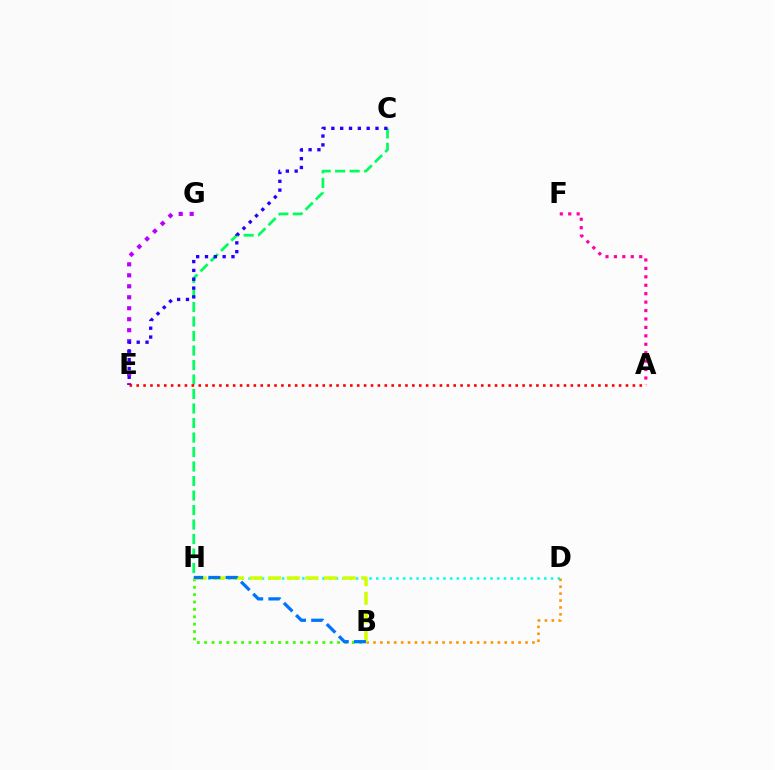{('D', 'H'): [{'color': '#00fff6', 'line_style': 'dotted', 'thickness': 1.83}], ('E', 'G'): [{'color': '#b900ff', 'line_style': 'dotted', 'thickness': 2.98}], ('C', 'H'): [{'color': '#00ff5c', 'line_style': 'dashed', 'thickness': 1.97}], ('A', 'E'): [{'color': '#ff0000', 'line_style': 'dotted', 'thickness': 1.87}], ('B', 'D'): [{'color': '#ff9400', 'line_style': 'dotted', 'thickness': 1.88}], ('A', 'F'): [{'color': '#ff00ac', 'line_style': 'dotted', 'thickness': 2.29}], ('C', 'E'): [{'color': '#2500ff', 'line_style': 'dotted', 'thickness': 2.4}], ('B', 'H'): [{'color': '#3dff00', 'line_style': 'dotted', 'thickness': 2.01}, {'color': '#d1ff00', 'line_style': 'dashed', 'thickness': 2.53}, {'color': '#0074ff', 'line_style': 'dashed', 'thickness': 2.34}]}